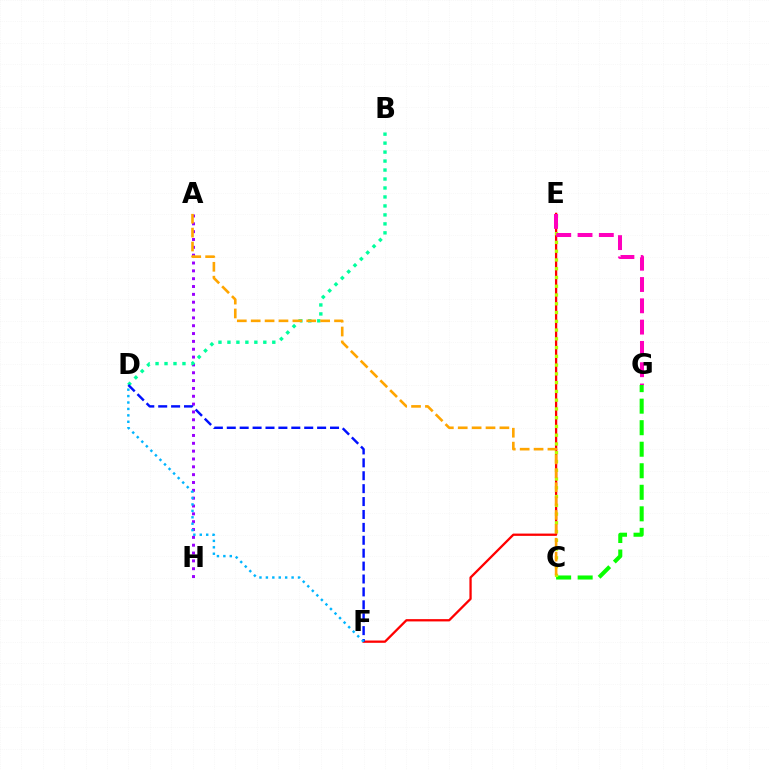{('E', 'F'): [{'color': '#ff0000', 'line_style': 'solid', 'thickness': 1.65}], ('A', 'H'): [{'color': '#9b00ff', 'line_style': 'dotted', 'thickness': 2.13}], ('C', 'G'): [{'color': '#08ff00', 'line_style': 'dashed', 'thickness': 2.93}], ('B', 'D'): [{'color': '#00ff9d', 'line_style': 'dotted', 'thickness': 2.44}], ('C', 'E'): [{'color': '#b3ff00', 'line_style': 'dotted', 'thickness': 2.38}], ('D', 'F'): [{'color': '#0010ff', 'line_style': 'dashed', 'thickness': 1.75}, {'color': '#00b5ff', 'line_style': 'dotted', 'thickness': 1.75}], ('E', 'G'): [{'color': '#ff00bd', 'line_style': 'dashed', 'thickness': 2.89}], ('A', 'C'): [{'color': '#ffa500', 'line_style': 'dashed', 'thickness': 1.89}]}